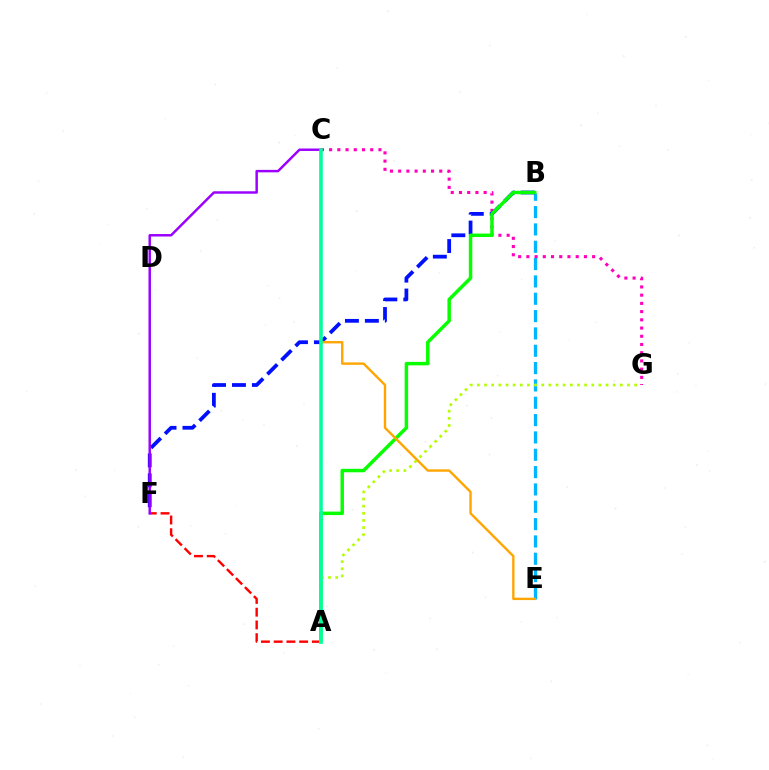{('B', 'E'): [{'color': '#00b5ff', 'line_style': 'dashed', 'thickness': 2.35}], ('C', 'G'): [{'color': '#ff00bd', 'line_style': 'dotted', 'thickness': 2.23}], ('B', 'F'): [{'color': '#0010ff', 'line_style': 'dashed', 'thickness': 2.71}], ('A', 'F'): [{'color': '#ff0000', 'line_style': 'dashed', 'thickness': 1.73}], ('A', 'B'): [{'color': '#08ff00', 'line_style': 'solid', 'thickness': 2.5}], ('C', 'E'): [{'color': '#ffa500', 'line_style': 'solid', 'thickness': 1.71}], ('A', 'G'): [{'color': '#b3ff00', 'line_style': 'dotted', 'thickness': 1.94}], ('C', 'F'): [{'color': '#9b00ff', 'line_style': 'solid', 'thickness': 1.77}], ('A', 'C'): [{'color': '#00ff9d', 'line_style': 'solid', 'thickness': 2.53}]}